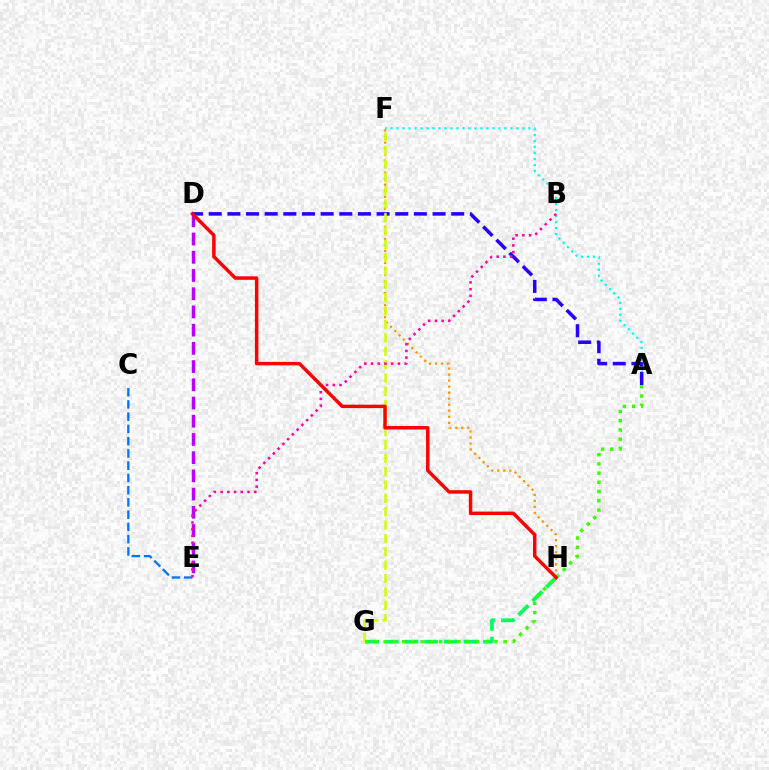{('C', 'E'): [{'color': '#0074ff', 'line_style': 'dashed', 'thickness': 1.66}], ('D', 'E'): [{'color': '#b900ff', 'line_style': 'dashed', 'thickness': 2.47}], ('A', 'F'): [{'color': '#00fff6', 'line_style': 'dotted', 'thickness': 1.63}], ('F', 'H'): [{'color': '#ff9400', 'line_style': 'dotted', 'thickness': 1.64}], ('G', 'H'): [{'color': '#00ff5c', 'line_style': 'dashed', 'thickness': 2.67}], ('A', 'D'): [{'color': '#2500ff', 'line_style': 'dashed', 'thickness': 2.53}], ('F', 'G'): [{'color': '#d1ff00', 'line_style': 'dashed', 'thickness': 1.82}], ('B', 'E'): [{'color': '#ff00ac', 'line_style': 'dotted', 'thickness': 1.83}], ('A', 'G'): [{'color': '#3dff00', 'line_style': 'dotted', 'thickness': 2.51}], ('D', 'H'): [{'color': '#ff0000', 'line_style': 'solid', 'thickness': 2.5}]}